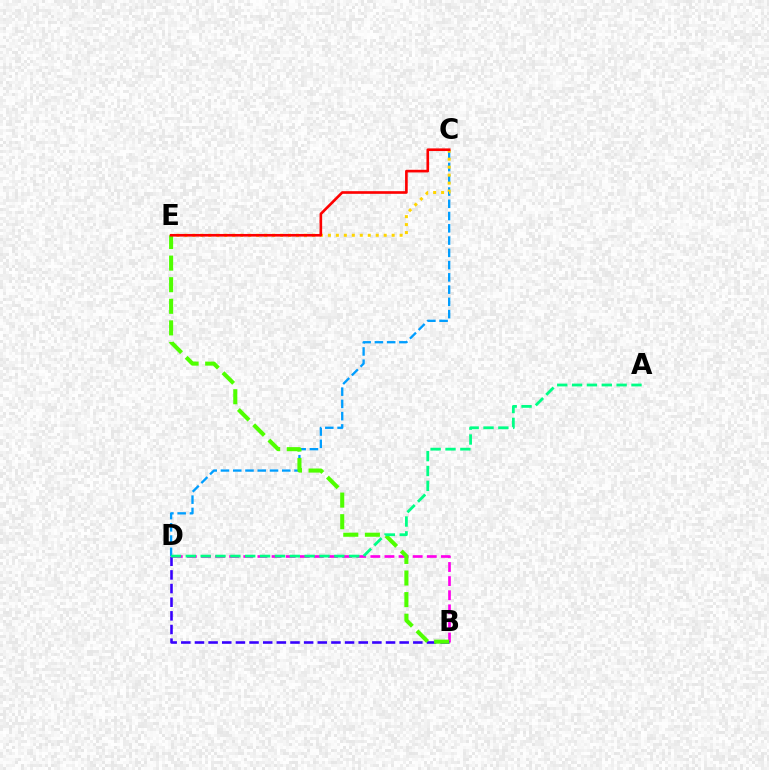{('C', 'D'): [{'color': '#009eff', 'line_style': 'dashed', 'thickness': 1.67}], ('B', 'D'): [{'color': '#ff00ed', 'line_style': 'dashed', 'thickness': 1.92}, {'color': '#3700ff', 'line_style': 'dashed', 'thickness': 1.85}], ('C', 'E'): [{'color': '#ffd500', 'line_style': 'dotted', 'thickness': 2.17}, {'color': '#ff0000', 'line_style': 'solid', 'thickness': 1.9}], ('B', 'E'): [{'color': '#4fff00', 'line_style': 'dashed', 'thickness': 2.93}], ('A', 'D'): [{'color': '#00ff86', 'line_style': 'dashed', 'thickness': 2.02}]}